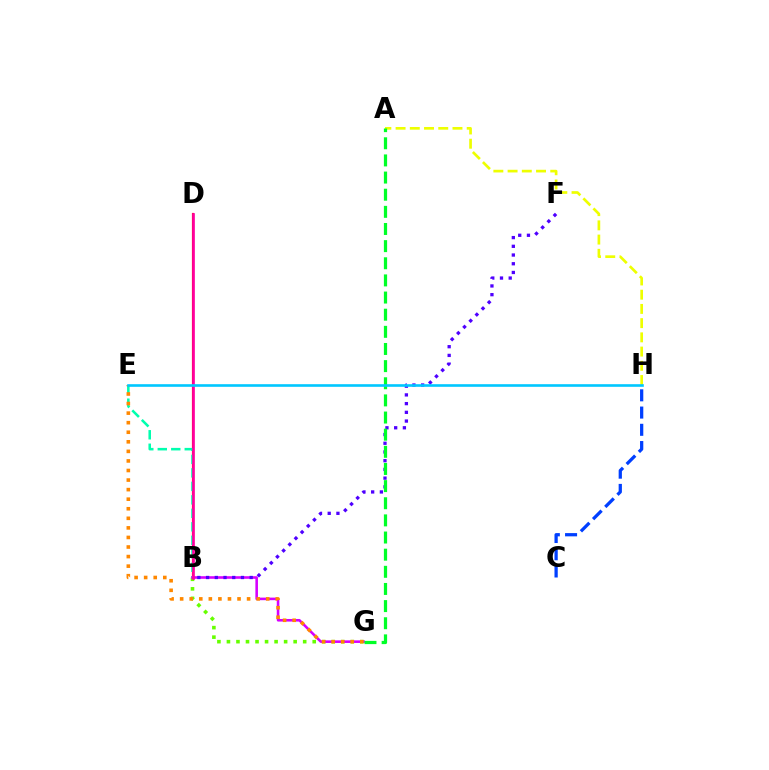{('B', 'D'): [{'color': '#ff0000', 'line_style': 'solid', 'thickness': 1.56}, {'color': '#ff00a0', 'line_style': 'solid', 'thickness': 1.91}], ('A', 'H'): [{'color': '#eeff00', 'line_style': 'dashed', 'thickness': 1.93}], ('C', 'H'): [{'color': '#003fff', 'line_style': 'dashed', 'thickness': 2.34}], ('B', 'E'): [{'color': '#00ffaf', 'line_style': 'dashed', 'thickness': 1.83}], ('B', 'G'): [{'color': '#66ff00', 'line_style': 'dotted', 'thickness': 2.59}, {'color': '#d600ff', 'line_style': 'solid', 'thickness': 1.86}], ('B', 'F'): [{'color': '#4f00ff', 'line_style': 'dotted', 'thickness': 2.37}], ('E', 'G'): [{'color': '#ff8800', 'line_style': 'dotted', 'thickness': 2.6}], ('A', 'G'): [{'color': '#00ff27', 'line_style': 'dashed', 'thickness': 2.33}], ('E', 'H'): [{'color': '#00c7ff', 'line_style': 'solid', 'thickness': 1.89}]}